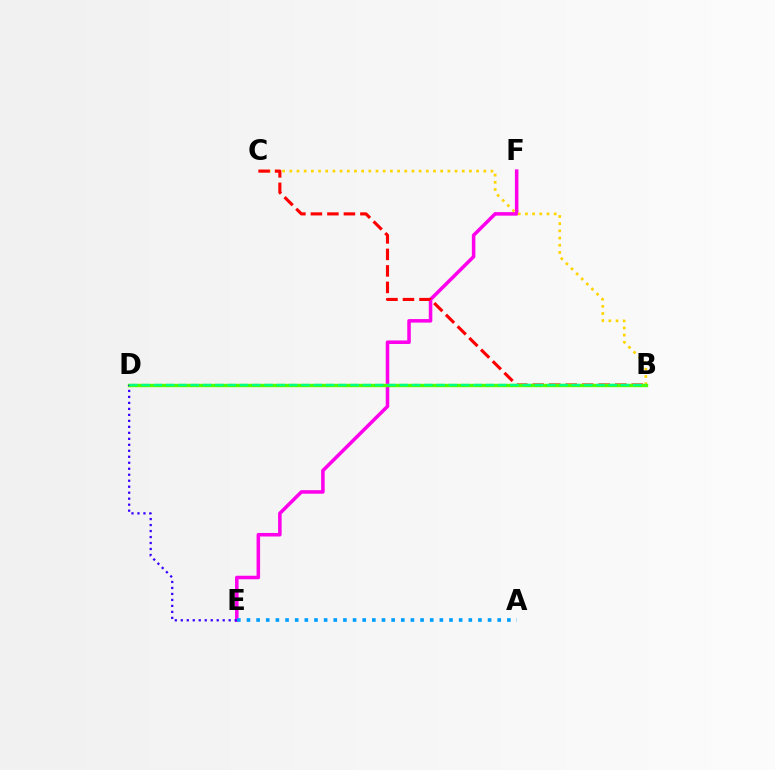{('E', 'F'): [{'color': '#ff00ed', 'line_style': 'solid', 'thickness': 2.55}], ('B', 'C'): [{'color': '#ffd500', 'line_style': 'dotted', 'thickness': 1.95}, {'color': '#ff0000', 'line_style': 'dashed', 'thickness': 2.24}], ('B', 'D'): [{'color': '#4fff00', 'line_style': 'solid', 'thickness': 2.43}, {'color': '#00ff86', 'line_style': 'dashed', 'thickness': 1.67}], ('D', 'E'): [{'color': '#3700ff', 'line_style': 'dotted', 'thickness': 1.63}], ('A', 'E'): [{'color': '#009eff', 'line_style': 'dotted', 'thickness': 2.62}]}